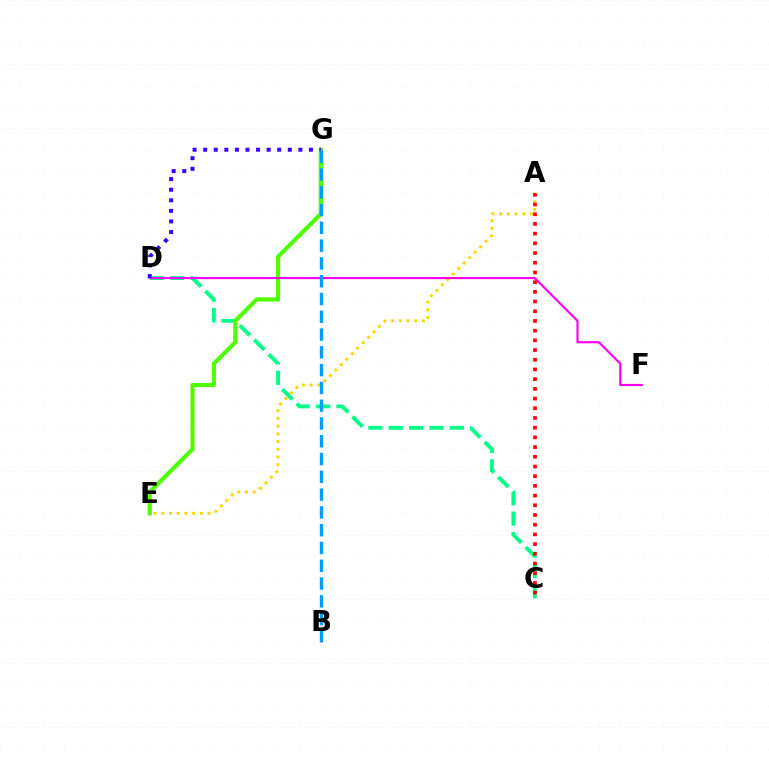{('A', 'E'): [{'color': '#ffd500', 'line_style': 'dotted', 'thickness': 2.1}], ('C', 'D'): [{'color': '#00ff86', 'line_style': 'dashed', 'thickness': 2.77}], ('E', 'G'): [{'color': '#4fff00', 'line_style': 'solid', 'thickness': 2.99}], ('D', 'F'): [{'color': '#ff00ed', 'line_style': 'solid', 'thickness': 1.55}], ('A', 'C'): [{'color': '#ff0000', 'line_style': 'dotted', 'thickness': 2.64}], ('D', 'G'): [{'color': '#3700ff', 'line_style': 'dotted', 'thickness': 2.87}], ('B', 'G'): [{'color': '#009eff', 'line_style': 'dashed', 'thickness': 2.42}]}